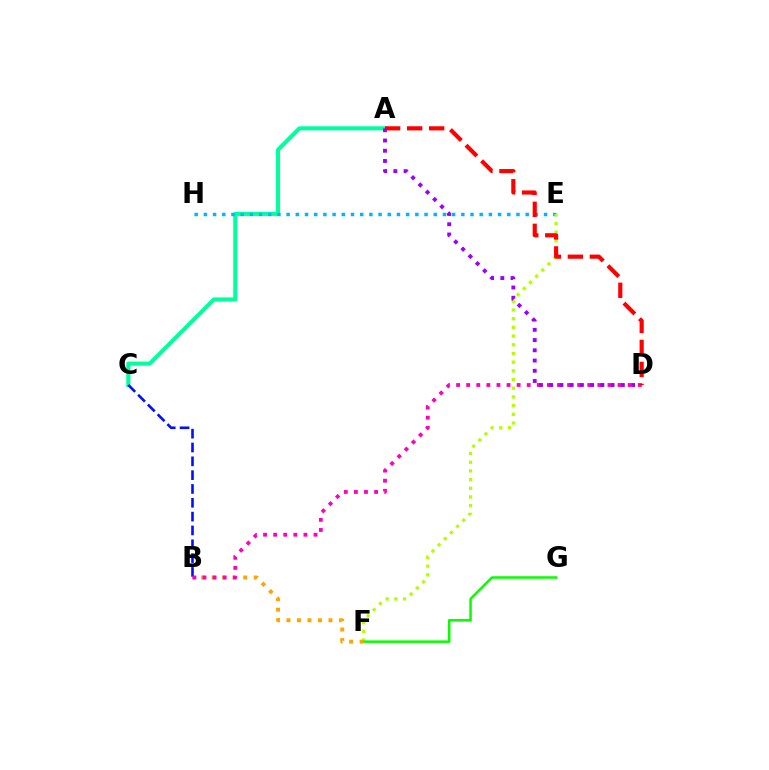{('A', 'C'): [{'color': '#00ff9d', 'line_style': 'solid', 'thickness': 2.93}], ('E', 'H'): [{'color': '#00b5ff', 'line_style': 'dotted', 'thickness': 2.5}], ('E', 'F'): [{'color': '#b3ff00', 'line_style': 'dotted', 'thickness': 2.36}], ('F', 'G'): [{'color': '#08ff00', 'line_style': 'solid', 'thickness': 1.82}], ('B', 'F'): [{'color': '#ffa500', 'line_style': 'dotted', 'thickness': 2.85}], ('B', 'C'): [{'color': '#0010ff', 'line_style': 'dashed', 'thickness': 1.88}], ('B', 'D'): [{'color': '#ff00bd', 'line_style': 'dotted', 'thickness': 2.74}], ('A', 'D'): [{'color': '#9b00ff', 'line_style': 'dotted', 'thickness': 2.78}, {'color': '#ff0000', 'line_style': 'dashed', 'thickness': 2.99}]}